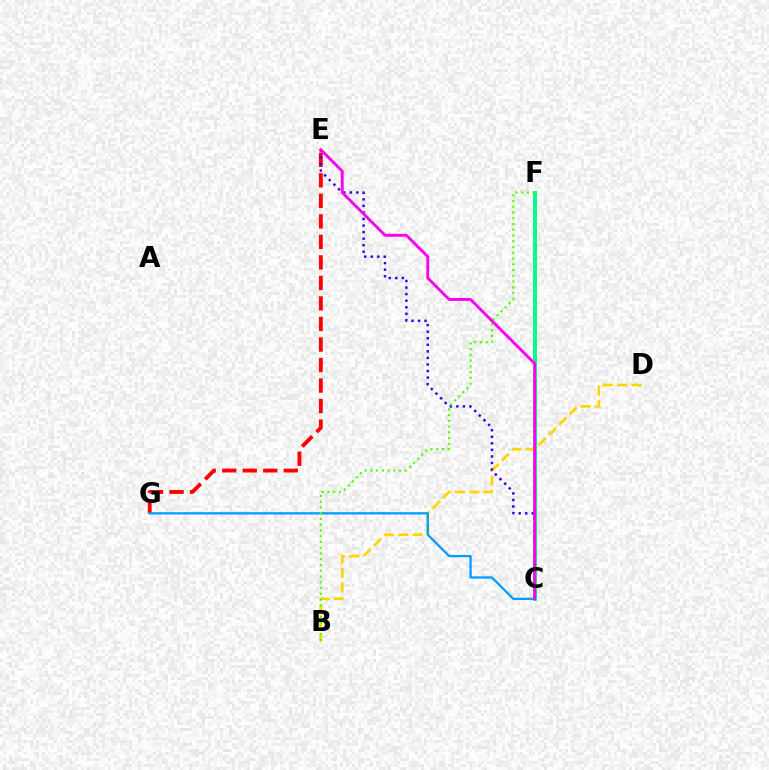{('C', 'F'): [{'color': '#00ff86', 'line_style': 'solid', 'thickness': 2.84}], ('E', 'G'): [{'color': '#ff0000', 'line_style': 'dashed', 'thickness': 2.79}], ('B', 'D'): [{'color': '#ffd500', 'line_style': 'dashed', 'thickness': 1.97}], ('C', 'G'): [{'color': '#009eff', 'line_style': 'solid', 'thickness': 1.65}], ('C', 'E'): [{'color': '#3700ff', 'line_style': 'dotted', 'thickness': 1.78}, {'color': '#ff00ed', 'line_style': 'solid', 'thickness': 2.09}], ('B', 'F'): [{'color': '#4fff00', 'line_style': 'dotted', 'thickness': 1.56}]}